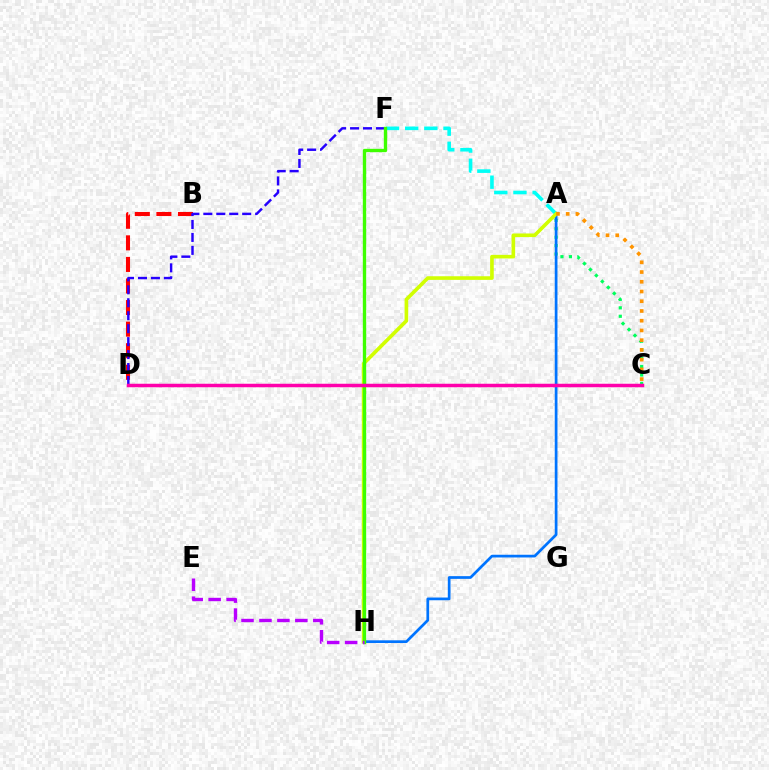{('A', 'C'): [{'color': '#00ff5c', 'line_style': 'dotted', 'thickness': 2.29}, {'color': '#ff9400', 'line_style': 'dotted', 'thickness': 2.64}], ('A', 'F'): [{'color': '#00fff6', 'line_style': 'dashed', 'thickness': 2.6}], ('B', 'D'): [{'color': '#ff0000', 'line_style': 'dashed', 'thickness': 2.93}], ('D', 'F'): [{'color': '#2500ff', 'line_style': 'dashed', 'thickness': 1.76}], ('A', 'H'): [{'color': '#0074ff', 'line_style': 'solid', 'thickness': 1.96}, {'color': '#d1ff00', 'line_style': 'solid', 'thickness': 2.61}], ('F', 'H'): [{'color': '#3dff00', 'line_style': 'solid', 'thickness': 2.42}], ('C', 'D'): [{'color': '#ff00ac', 'line_style': 'solid', 'thickness': 2.52}], ('E', 'H'): [{'color': '#b900ff', 'line_style': 'dashed', 'thickness': 2.44}]}